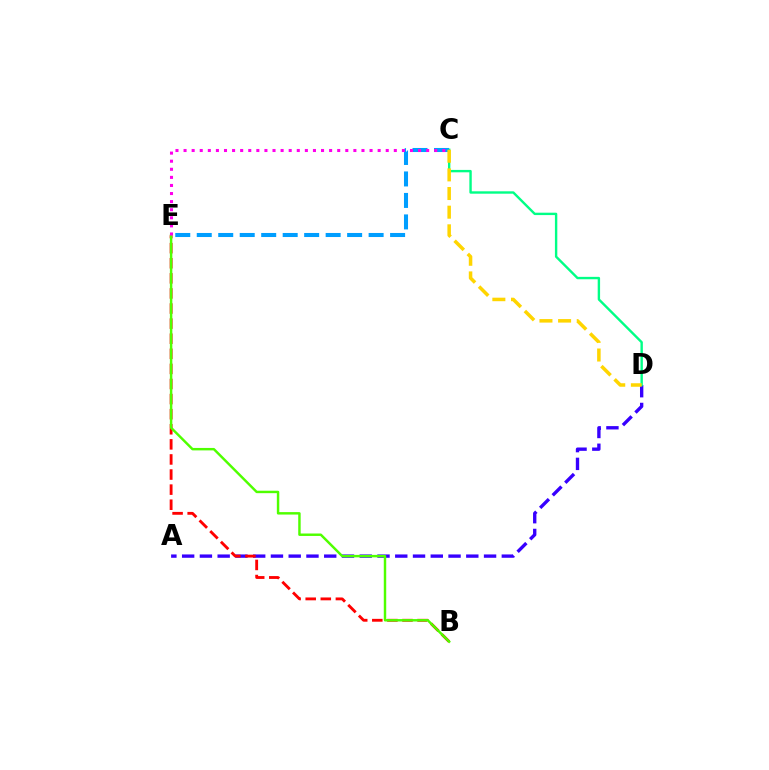{('A', 'D'): [{'color': '#3700ff', 'line_style': 'dashed', 'thickness': 2.41}], ('C', 'D'): [{'color': '#00ff86', 'line_style': 'solid', 'thickness': 1.72}, {'color': '#ffd500', 'line_style': 'dashed', 'thickness': 2.53}], ('B', 'E'): [{'color': '#ff0000', 'line_style': 'dashed', 'thickness': 2.05}, {'color': '#4fff00', 'line_style': 'solid', 'thickness': 1.76}], ('C', 'E'): [{'color': '#009eff', 'line_style': 'dashed', 'thickness': 2.92}, {'color': '#ff00ed', 'line_style': 'dotted', 'thickness': 2.2}]}